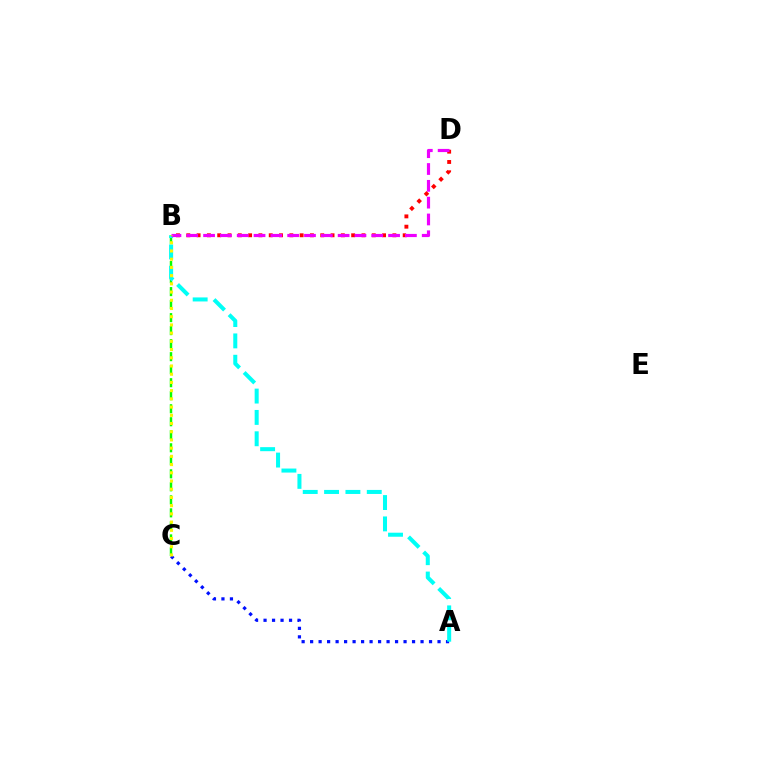{('B', 'D'): [{'color': '#ff0000', 'line_style': 'dotted', 'thickness': 2.8}, {'color': '#ee00ff', 'line_style': 'dashed', 'thickness': 2.28}], ('A', 'C'): [{'color': '#0010ff', 'line_style': 'dotted', 'thickness': 2.31}], ('B', 'C'): [{'color': '#08ff00', 'line_style': 'dashed', 'thickness': 1.77}, {'color': '#fcf500', 'line_style': 'dotted', 'thickness': 2.23}], ('A', 'B'): [{'color': '#00fff6', 'line_style': 'dashed', 'thickness': 2.9}]}